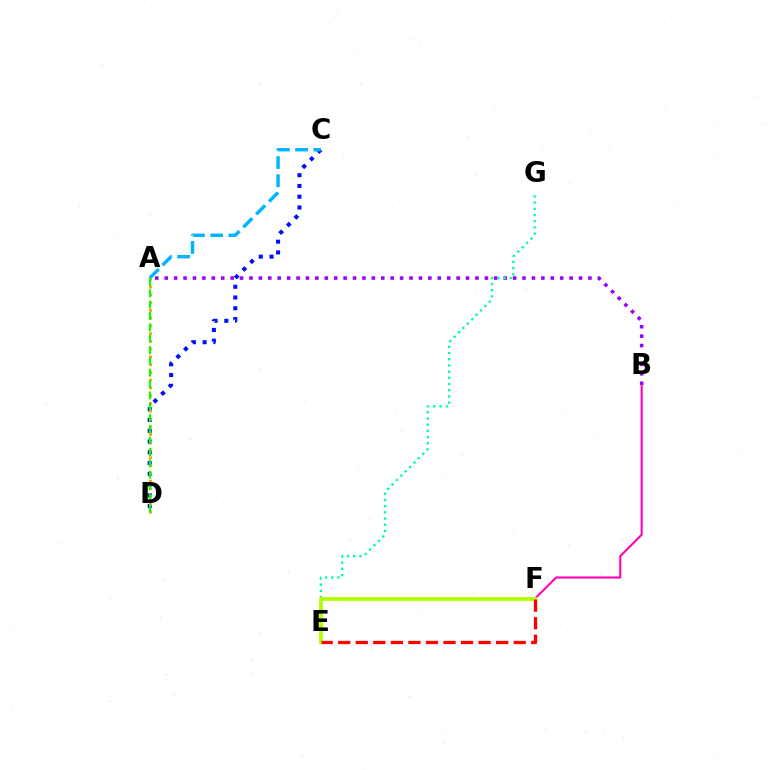{('A', 'B'): [{'color': '#9b00ff', 'line_style': 'dotted', 'thickness': 2.56}], ('B', 'F'): [{'color': '#ff00bd', 'line_style': 'solid', 'thickness': 1.5}], ('C', 'D'): [{'color': '#0010ff', 'line_style': 'dotted', 'thickness': 2.92}], ('E', 'G'): [{'color': '#00ff9d', 'line_style': 'dotted', 'thickness': 1.68}], ('E', 'F'): [{'color': '#b3ff00', 'line_style': 'solid', 'thickness': 2.78}, {'color': '#ff0000', 'line_style': 'dashed', 'thickness': 2.38}], ('A', 'C'): [{'color': '#00b5ff', 'line_style': 'dashed', 'thickness': 2.47}], ('A', 'D'): [{'color': '#ffa500', 'line_style': 'dotted', 'thickness': 2.11}, {'color': '#08ff00', 'line_style': 'dashed', 'thickness': 1.54}]}